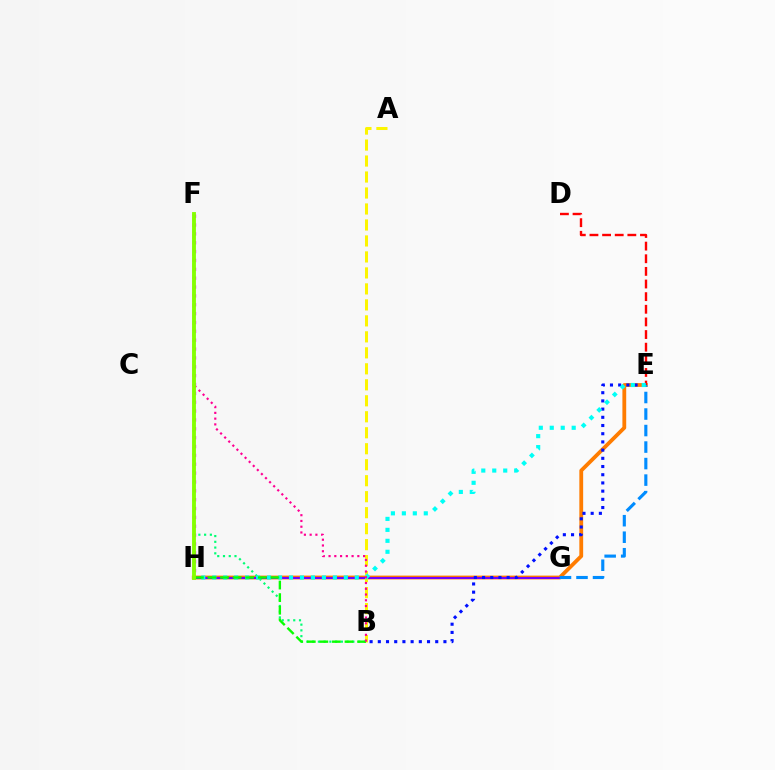{('E', 'H'): [{'color': '#ff7c00', 'line_style': 'solid', 'thickness': 2.74}, {'color': '#00fff6', 'line_style': 'dotted', 'thickness': 2.98}], ('F', 'H'): [{'color': '#ee00ff', 'line_style': 'dotted', 'thickness': 2.41}, {'color': '#84ff00', 'line_style': 'solid', 'thickness': 2.77}], ('D', 'E'): [{'color': '#ff0000', 'line_style': 'dashed', 'thickness': 1.72}], ('G', 'H'): [{'color': '#7200ff', 'line_style': 'solid', 'thickness': 1.51}], ('B', 'F'): [{'color': '#00ff74', 'line_style': 'dotted', 'thickness': 1.56}, {'color': '#ff0094', 'line_style': 'dotted', 'thickness': 1.56}], ('B', 'E'): [{'color': '#0010ff', 'line_style': 'dotted', 'thickness': 2.23}], ('A', 'B'): [{'color': '#fcf500', 'line_style': 'dashed', 'thickness': 2.17}], ('E', 'G'): [{'color': '#008cff', 'line_style': 'dashed', 'thickness': 2.24}], ('B', 'H'): [{'color': '#08ff00', 'line_style': 'dashed', 'thickness': 1.71}]}